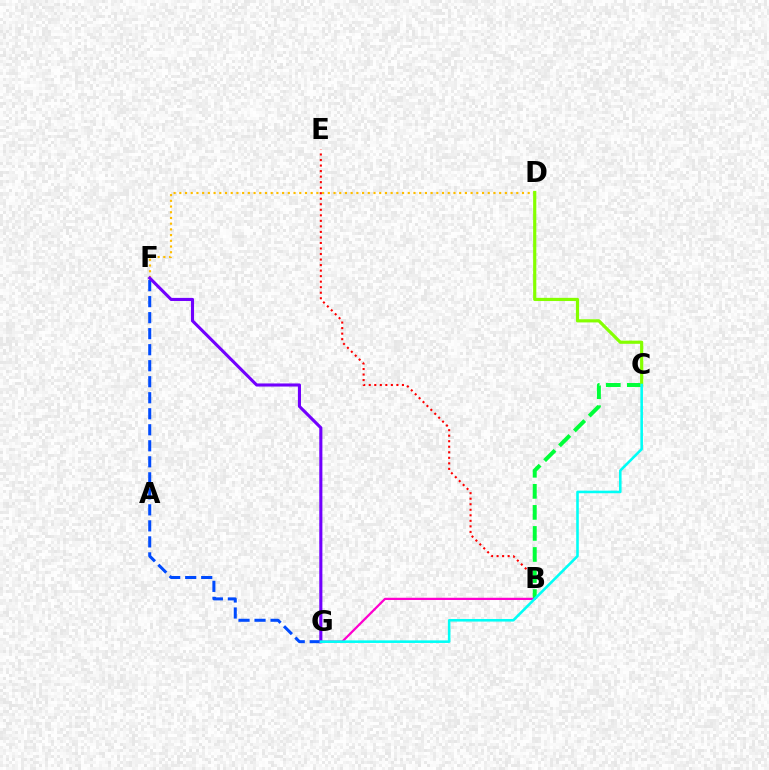{('B', 'E'): [{'color': '#ff0000', 'line_style': 'dotted', 'thickness': 1.5}], ('B', 'C'): [{'color': '#00ff39', 'line_style': 'dashed', 'thickness': 2.86}], ('F', 'G'): [{'color': '#004bff', 'line_style': 'dashed', 'thickness': 2.18}, {'color': '#7200ff', 'line_style': 'solid', 'thickness': 2.23}], ('B', 'G'): [{'color': '#ff00cf', 'line_style': 'solid', 'thickness': 1.61}], ('D', 'F'): [{'color': '#ffbd00', 'line_style': 'dotted', 'thickness': 1.55}], ('C', 'D'): [{'color': '#84ff00', 'line_style': 'solid', 'thickness': 2.29}], ('C', 'G'): [{'color': '#00fff6', 'line_style': 'solid', 'thickness': 1.86}]}